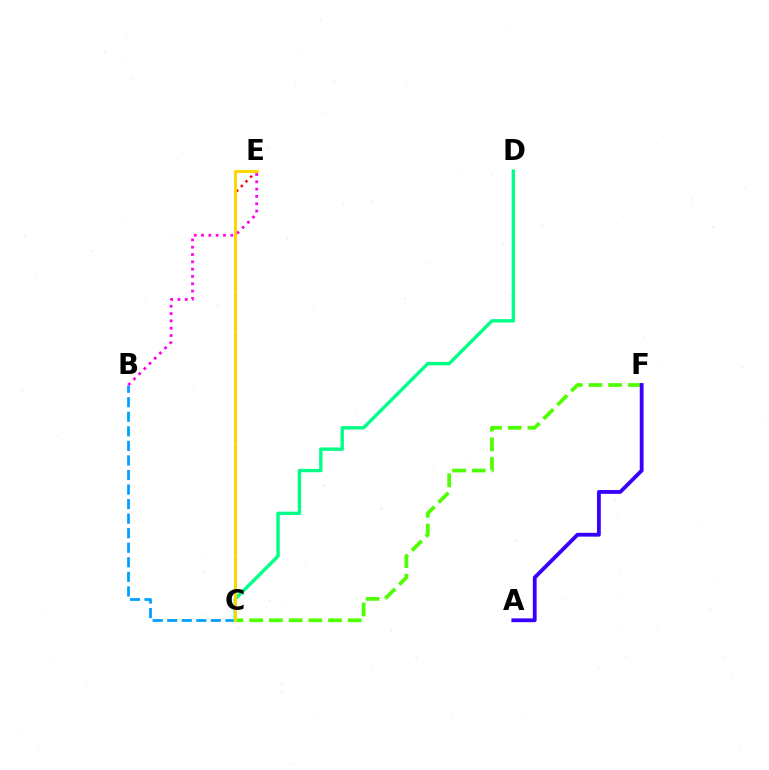{('B', 'C'): [{'color': '#009eff', 'line_style': 'dashed', 'thickness': 1.98}], ('C', 'E'): [{'color': '#ff0000', 'line_style': 'dotted', 'thickness': 1.79}, {'color': '#ffd500', 'line_style': 'solid', 'thickness': 2.08}], ('C', 'D'): [{'color': '#00ff86', 'line_style': 'solid', 'thickness': 2.43}], ('C', 'F'): [{'color': '#4fff00', 'line_style': 'dashed', 'thickness': 2.67}], ('B', 'E'): [{'color': '#ff00ed', 'line_style': 'dotted', 'thickness': 1.99}], ('A', 'F'): [{'color': '#3700ff', 'line_style': 'solid', 'thickness': 2.75}]}